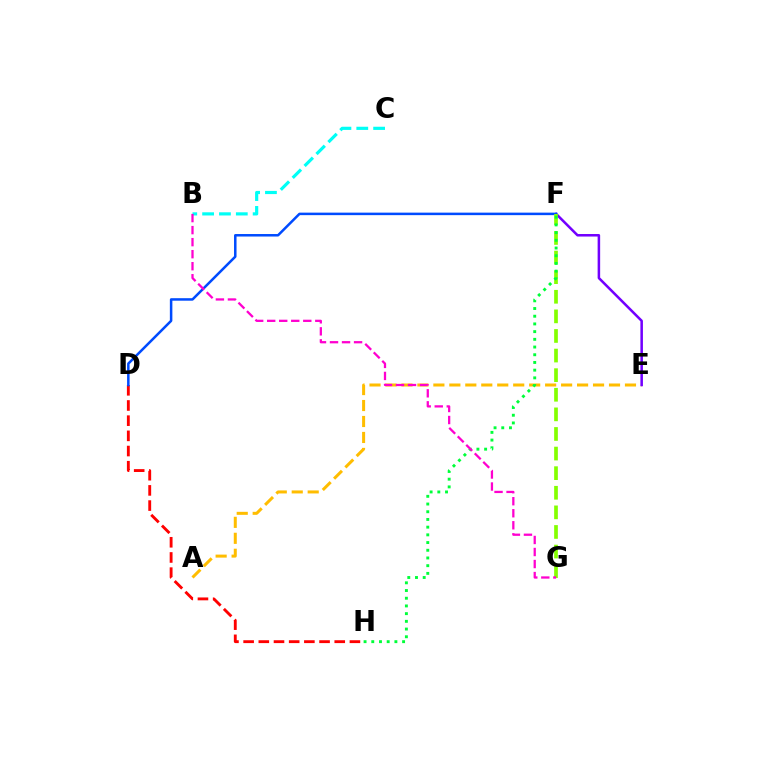{('A', 'E'): [{'color': '#ffbd00', 'line_style': 'dashed', 'thickness': 2.17}], ('B', 'C'): [{'color': '#00fff6', 'line_style': 'dashed', 'thickness': 2.29}], ('D', 'H'): [{'color': '#ff0000', 'line_style': 'dashed', 'thickness': 2.06}], ('E', 'F'): [{'color': '#7200ff', 'line_style': 'solid', 'thickness': 1.82}], ('D', 'F'): [{'color': '#004bff', 'line_style': 'solid', 'thickness': 1.81}], ('F', 'G'): [{'color': '#84ff00', 'line_style': 'dashed', 'thickness': 2.66}], ('F', 'H'): [{'color': '#00ff39', 'line_style': 'dotted', 'thickness': 2.09}], ('B', 'G'): [{'color': '#ff00cf', 'line_style': 'dashed', 'thickness': 1.63}]}